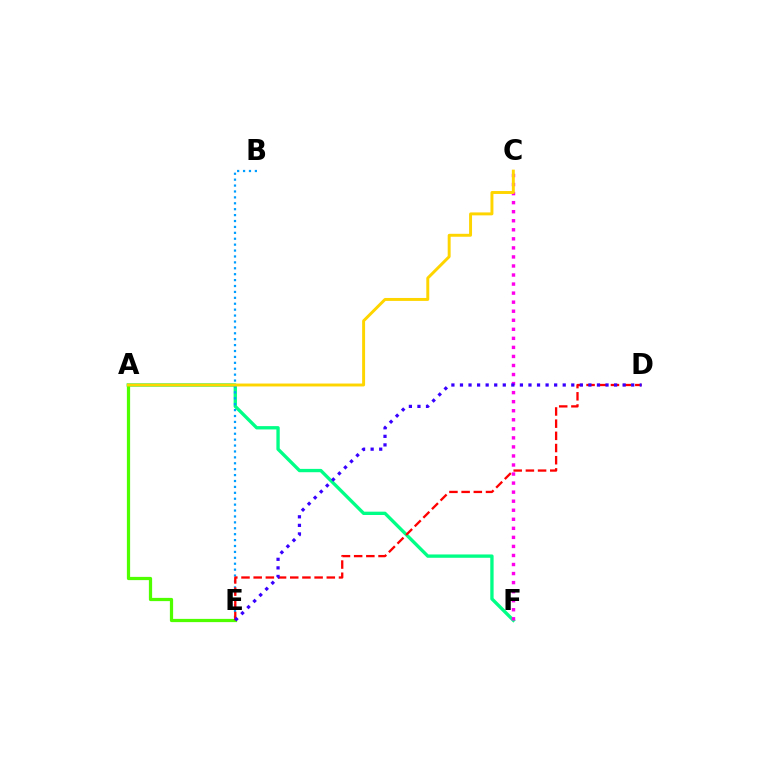{('A', 'F'): [{'color': '#00ff86', 'line_style': 'solid', 'thickness': 2.4}], ('B', 'E'): [{'color': '#009eff', 'line_style': 'dotted', 'thickness': 1.61}], ('A', 'E'): [{'color': '#4fff00', 'line_style': 'solid', 'thickness': 2.32}], ('C', 'F'): [{'color': '#ff00ed', 'line_style': 'dotted', 'thickness': 2.46}], ('A', 'C'): [{'color': '#ffd500', 'line_style': 'solid', 'thickness': 2.12}], ('D', 'E'): [{'color': '#ff0000', 'line_style': 'dashed', 'thickness': 1.66}, {'color': '#3700ff', 'line_style': 'dotted', 'thickness': 2.33}]}